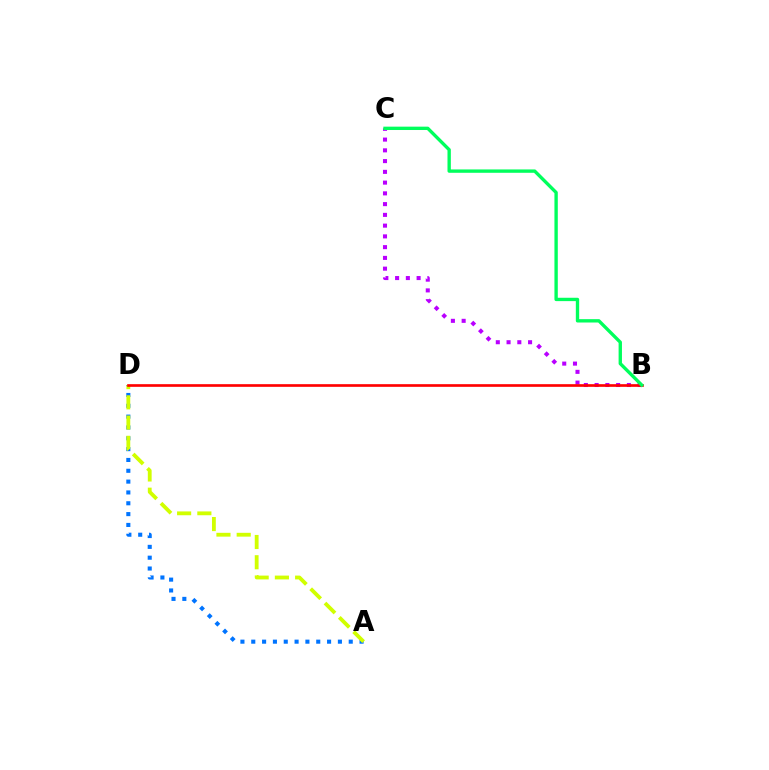{('B', 'C'): [{'color': '#b900ff', 'line_style': 'dotted', 'thickness': 2.92}, {'color': '#00ff5c', 'line_style': 'solid', 'thickness': 2.42}], ('A', 'D'): [{'color': '#0074ff', 'line_style': 'dotted', 'thickness': 2.94}, {'color': '#d1ff00', 'line_style': 'dashed', 'thickness': 2.75}], ('B', 'D'): [{'color': '#ff0000', 'line_style': 'solid', 'thickness': 1.92}]}